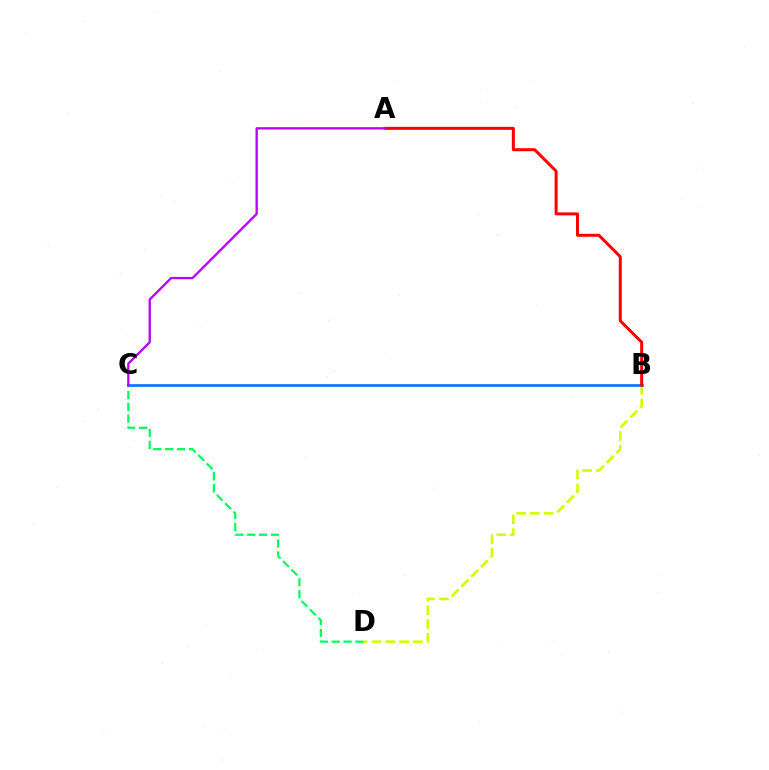{('C', 'D'): [{'color': '#00ff5c', 'line_style': 'dashed', 'thickness': 1.61}], ('B', 'D'): [{'color': '#d1ff00', 'line_style': 'dashed', 'thickness': 1.87}], ('B', 'C'): [{'color': '#0074ff', 'line_style': 'solid', 'thickness': 1.91}], ('A', 'B'): [{'color': '#ff0000', 'line_style': 'solid', 'thickness': 2.15}], ('A', 'C'): [{'color': '#b900ff', 'line_style': 'solid', 'thickness': 1.66}]}